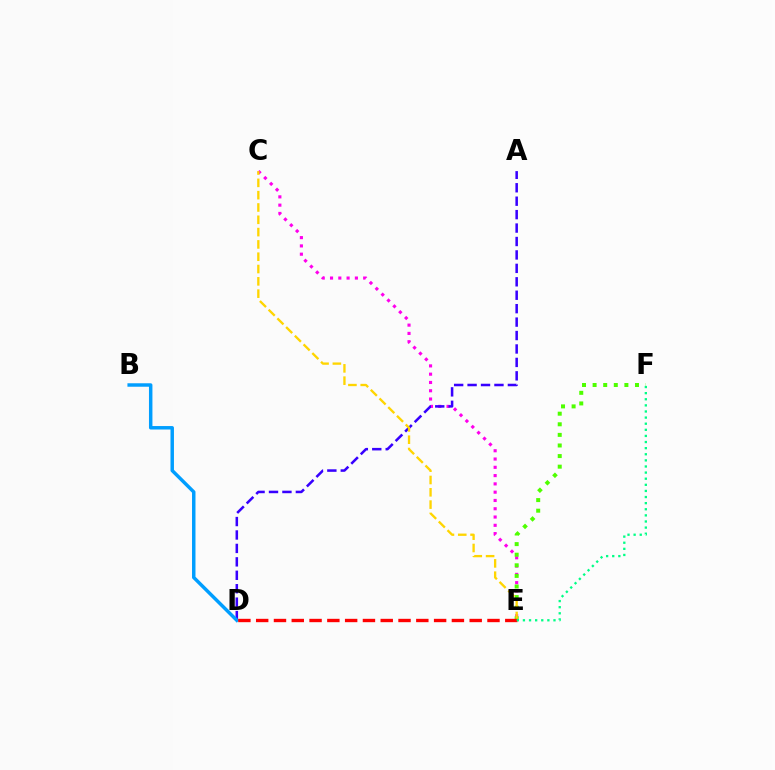{('C', 'E'): [{'color': '#ff00ed', 'line_style': 'dotted', 'thickness': 2.25}, {'color': '#ffd500', 'line_style': 'dashed', 'thickness': 1.67}], ('A', 'D'): [{'color': '#3700ff', 'line_style': 'dashed', 'thickness': 1.83}], ('B', 'D'): [{'color': '#009eff', 'line_style': 'solid', 'thickness': 2.49}], ('E', 'F'): [{'color': '#4fff00', 'line_style': 'dotted', 'thickness': 2.88}, {'color': '#00ff86', 'line_style': 'dotted', 'thickness': 1.66}], ('D', 'E'): [{'color': '#ff0000', 'line_style': 'dashed', 'thickness': 2.42}]}